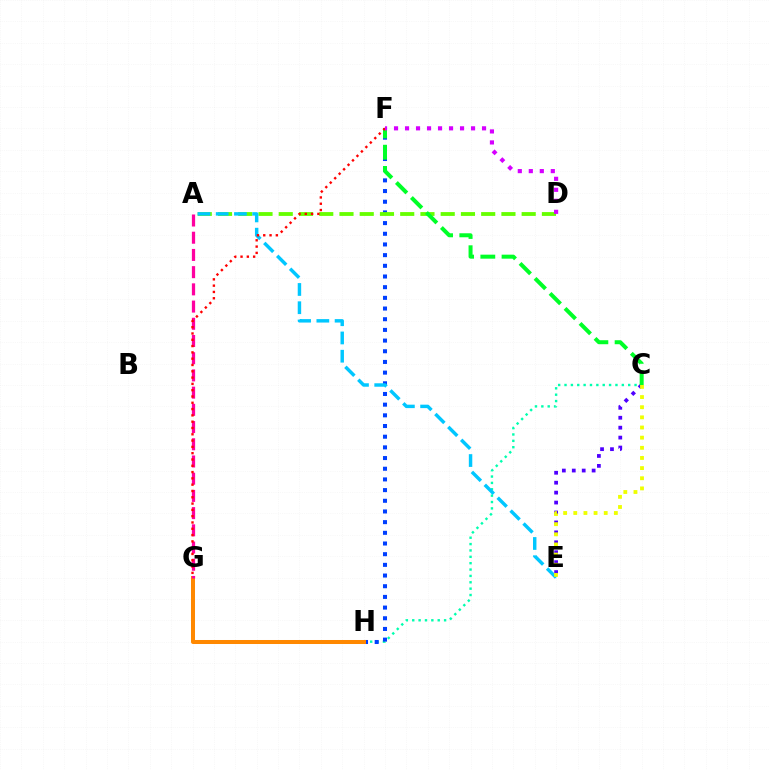{('C', 'H'): [{'color': '#00ffaf', 'line_style': 'dotted', 'thickness': 1.73}], ('F', 'H'): [{'color': '#003fff', 'line_style': 'dotted', 'thickness': 2.9}], ('G', 'H'): [{'color': '#ff8800', 'line_style': 'solid', 'thickness': 2.89}], ('A', 'D'): [{'color': '#66ff00', 'line_style': 'dashed', 'thickness': 2.75}], ('A', 'E'): [{'color': '#00c7ff', 'line_style': 'dashed', 'thickness': 2.48}], ('C', 'E'): [{'color': '#4f00ff', 'line_style': 'dotted', 'thickness': 2.7}, {'color': '#eeff00', 'line_style': 'dotted', 'thickness': 2.76}], ('A', 'G'): [{'color': '#ff00a0', 'line_style': 'dashed', 'thickness': 2.34}], ('C', 'F'): [{'color': '#00ff27', 'line_style': 'dashed', 'thickness': 2.88}], ('F', 'G'): [{'color': '#ff0000', 'line_style': 'dotted', 'thickness': 1.71}], ('D', 'F'): [{'color': '#d600ff', 'line_style': 'dotted', 'thickness': 2.99}]}